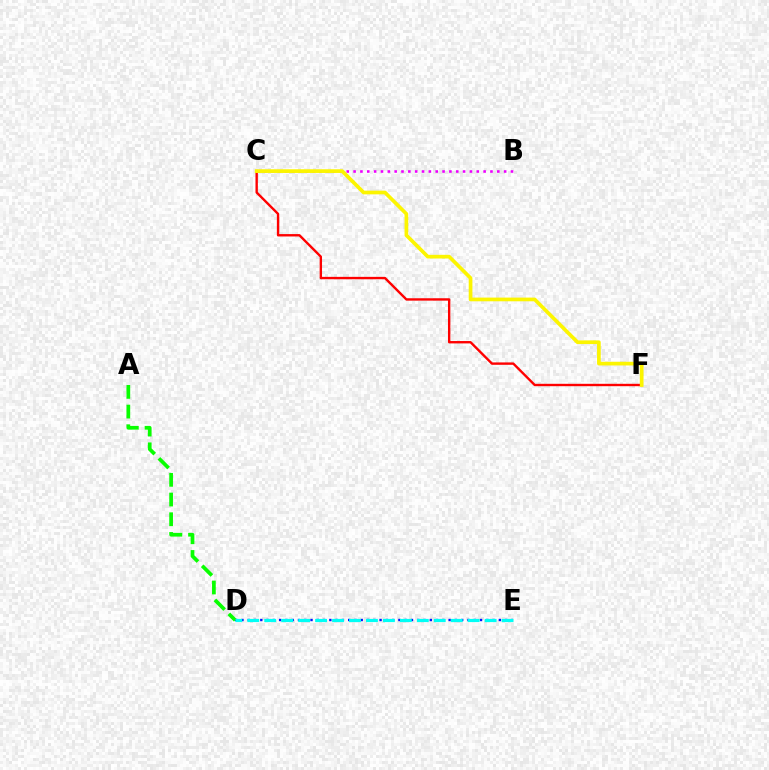{('C', 'F'): [{'color': '#ff0000', 'line_style': 'solid', 'thickness': 1.72}, {'color': '#fcf500', 'line_style': 'solid', 'thickness': 2.66}], ('D', 'E'): [{'color': '#0010ff', 'line_style': 'dotted', 'thickness': 1.71}, {'color': '#00fff6', 'line_style': 'dashed', 'thickness': 2.3}], ('B', 'C'): [{'color': '#ee00ff', 'line_style': 'dotted', 'thickness': 1.86}], ('A', 'D'): [{'color': '#08ff00', 'line_style': 'dashed', 'thickness': 2.68}]}